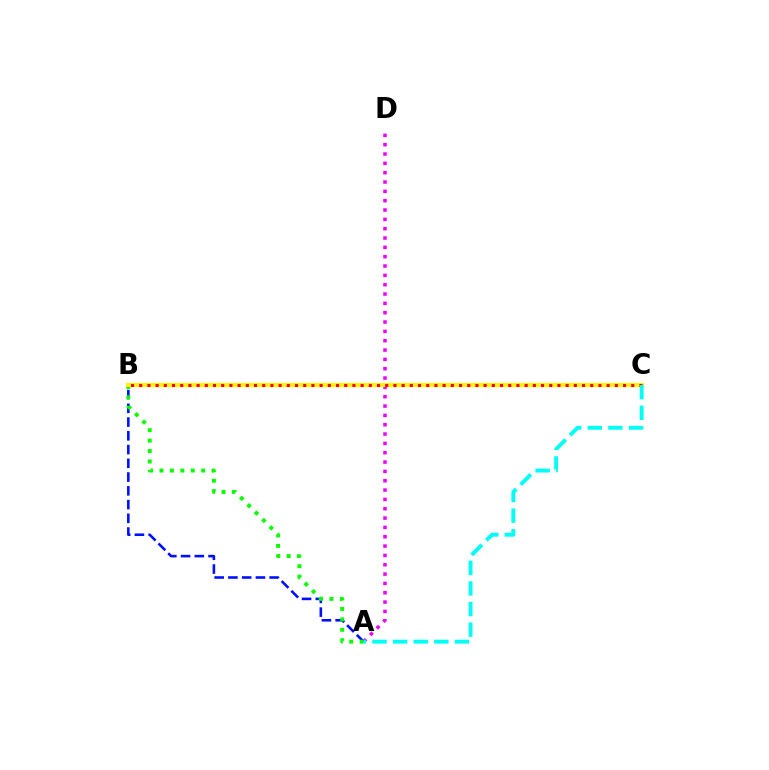{('A', 'D'): [{'color': '#ee00ff', 'line_style': 'dotted', 'thickness': 2.54}], ('A', 'B'): [{'color': '#0010ff', 'line_style': 'dashed', 'thickness': 1.87}, {'color': '#08ff00', 'line_style': 'dotted', 'thickness': 2.83}], ('B', 'C'): [{'color': '#fcf500', 'line_style': 'solid', 'thickness': 2.91}, {'color': '#ff0000', 'line_style': 'dotted', 'thickness': 2.23}], ('A', 'C'): [{'color': '#00fff6', 'line_style': 'dashed', 'thickness': 2.8}]}